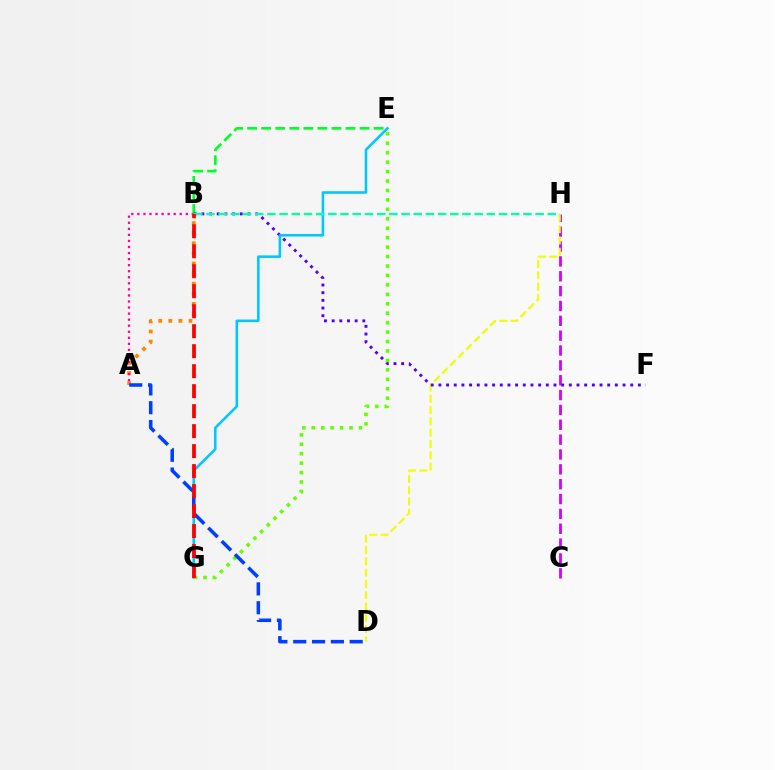{('C', 'H'): [{'color': '#d600ff', 'line_style': 'dashed', 'thickness': 2.02}], ('A', 'B'): [{'color': '#ff8800', 'line_style': 'dotted', 'thickness': 2.74}, {'color': '#ff00a0', 'line_style': 'dotted', 'thickness': 1.64}], ('B', 'E'): [{'color': '#00ff27', 'line_style': 'dashed', 'thickness': 1.91}], ('D', 'H'): [{'color': '#eeff00', 'line_style': 'dashed', 'thickness': 1.53}], ('B', 'F'): [{'color': '#4f00ff', 'line_style': 'dotted', 'thickness': 2.08}], ('E', 'G'): [{'color': '#00c7ff', 'line_style': 'solid', 'thickness': 1.85}, {'color': '#66ff00', 'line_style': 'dotted', 'thickness': 2.57}], ('A', 'D'): [{'color': '#003fff', 'line_style': 'dashed', 'thickness': 2.56}], ('B', 'H'): [{'color': '#00ffaf', 'line_style': 'dashed', 'thickness': 1.66}], ('B', 'G'): [{'color': '#ff0000', 'line_style': 'dashed', 'thickness': 2.71}]}